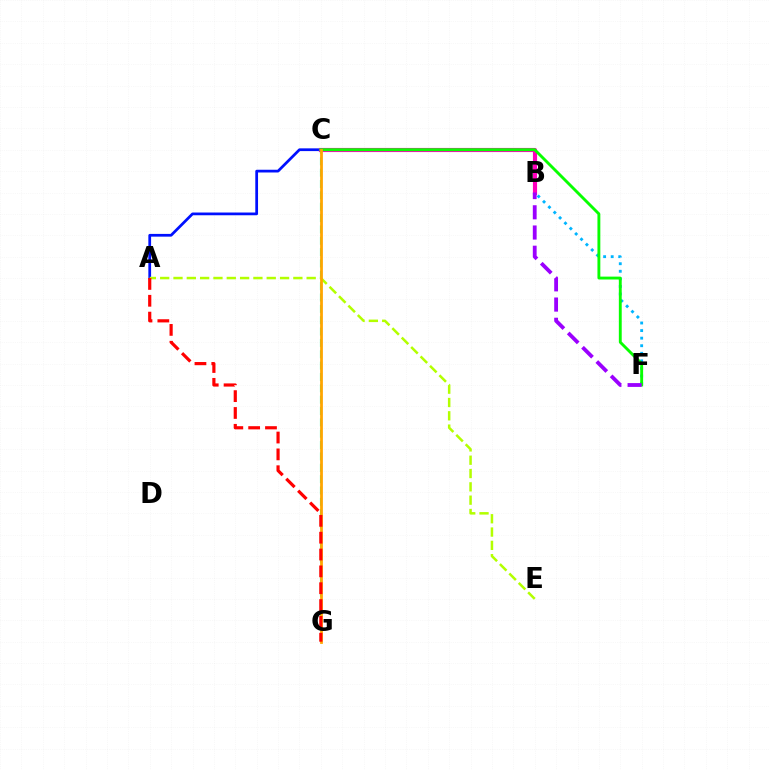{('C', 'G'): [{'color': '#00ff9d', 'line_style': 'dashed', 'thickness': 1.54}, {'color': '#ffa500', 'line_style': 'solid', 'thickness': 2.0}], ('A', 'C'): [{'color': '#0010ff', 'line_style': 'solid', 'thickness': 1.97}], ('B', 'C'): [{'color': '#ff00bd', 'line_style': 'solid', 'thickness': 2.99}], ('B', 'F'): [{'color': '#00b5ff', 'line_style': 'dotted', 'thickness': 2.06}, {'color': '#9b00ff', 'line_style': 'dashed', 'thickness': 2.75}], ('A', 'E'): [{'color': '#b3ff00', 'line_style': 'dashed', 'thickness': 1.81}], ('C', 'F'): [{'color': '#08ff00', 'line_style': 'solid', 'thickness': 2.07}], ('A', 'G'): [{'color': '#ff0000', 'line_style': 'dashed', 'thickness': 2.29}]}